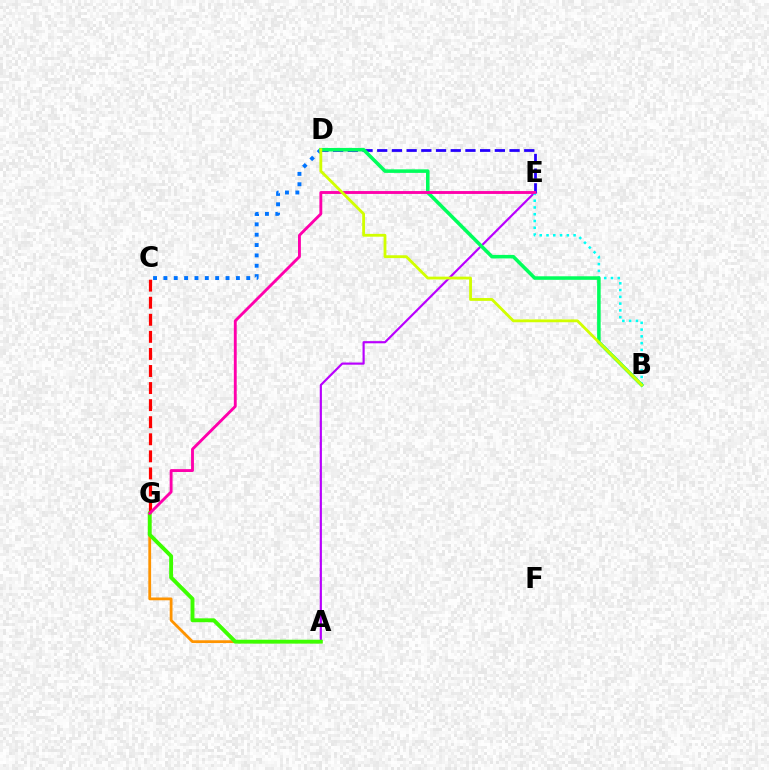{('C', 'D'): [{'color': '#0074ff', 'line_style': 'dotted', 'thickness': 2.81}], ('D', 'E'): [{'color': '#2500ff', 'line_style': 'dashed', 'thickness': 2.0}], ('A', 'G'): [{'color': '#ff9400', 'line_style': 'solid', 'thickness': 2.01}, {'color': '#3dff00', 'line_style': 'solid', 'thickness': 2.79}], ('A', 'E'): [{'color': '#b900ff', 'line_style': 'solid', 'thickness': 1.56}], ('B', 'E'): [{'color': '#00fff6', 'line_style': 'dotted', 'thickness': 1.84}], ('B', 'D'): [{'color': '#00ff5c', 'line_style': 'solid', 'thickness': 2.55}, {'color': '#d1ff00', 'line_style': 'solid', 'thickness': 2.03}], ('C', 'G'): [{'color': '#ff0000', 'line_style': 'dashed', 'thickness': 2.32}], ('E', 'G'): [{'color': '#ff00ac', 'line_style': 'solid', 'thickness': 2.07}]}